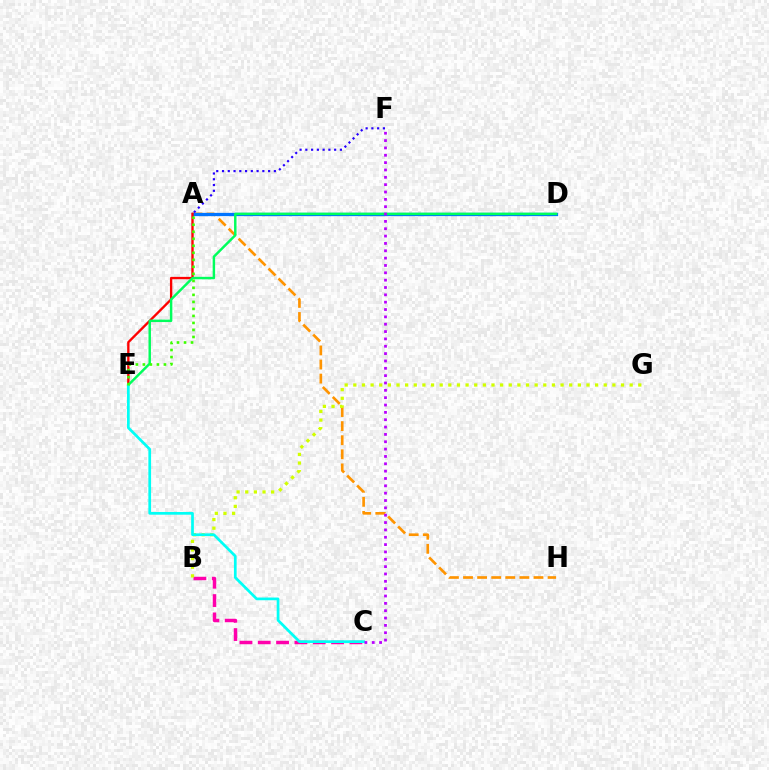{('A', 'H'): [{'color': '#ff9400', 'line_style': 'dashed', 'thickness': 1.91}], ('A', 'D'): [{'color': '#0074ff', 'line_style': 'solid', 'thickness': 2.36}], ('B', 'C'): [{'color': '#ff00ac', 'line_style': 'dashed', 'thickness': 2.49}], ('A', 'E'): [{'color': '#ff0000', 'line_style': 'solid', 'thickness': 1.69}, {'color': '#3dff00', 'line_style': 'dotted', 'thickness': 1.91}], ('B', 'G'): [{'color': '#d1ff00', 'line_style': 'dotted', 'thickness': 2.35}], ('A', 'F'): [{'color': '#2500ff', 'line_style': 'dotted', 'thickness': 1.57}], ('D', 'E'): [{'color': '#00ff5c', 'line_style': 'solid', 'thickness': 1.77}], ('C', 'E'): [{'color': '#00fff6', 'line_style': 'solid', 'thickness': 1.95}], ('C', 'F'): [{'color': '#b900ff', 'line_style': 'dotted', 'thickness': 2.0}]}